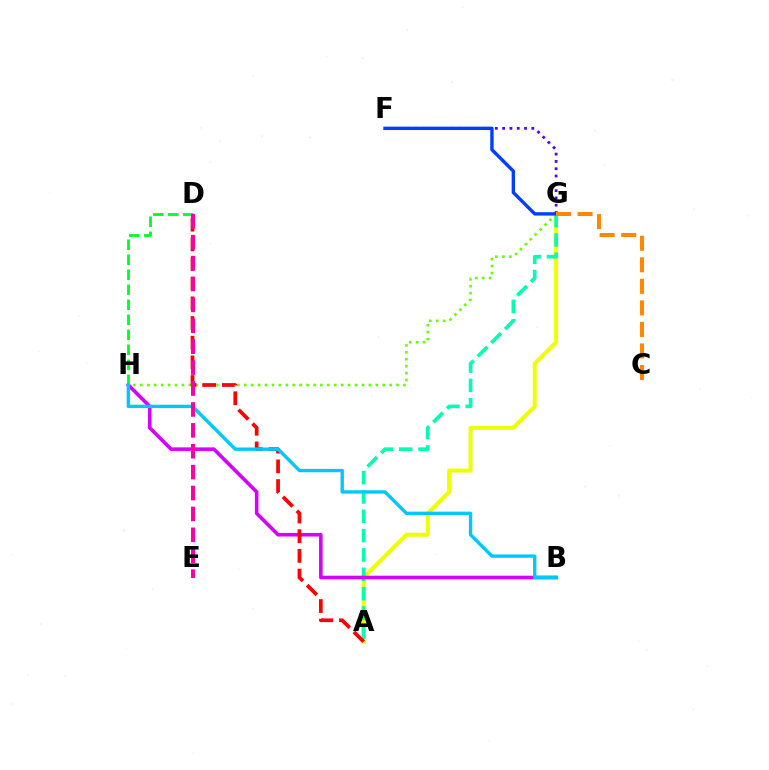{('A', 'G'): [{'color': '#eeff00', 'line_style': 'solid', 'thickness': 2.86}, {'color': '#00ffaf', 'line_style': 'dashed', 'thickness': 2.63}], ('F', 'G'): [{'color': '#4f00ff', 'line_style': 'dotted', 'thickness': 1.98}, {'color': '#003fff', 'line_style': 'solid', 'thickness': 2.44}], ('G', 'H'): [{'color': '#66ff00', 'line_style': 'dotted', 'thickness': 1.88}], ('B', 'H'): [{'color': '#d600ff', 'line_style': 'solid', 'thickness': 2.59}, {'color': '#00c7ff', 'line_style': 'solid', 'thickness': 2.43}], ('C', 'G'): [{'color': '#ff8800', 'line_style': 'dashed', 'thickness': 2.93}], ('D', 'H'): [{'color': '#00ff27', 'line_style': 'dashed', 'thickness': 2.04}], ('A', 'D'): [{'color': '#ff0000', 'line_style': 'dashed', 'thickness': 2.67}], ('D', 'E'): [{'color': '#ff00a0', 'line_style': 'dashed', 'thickness': 2.84}]}